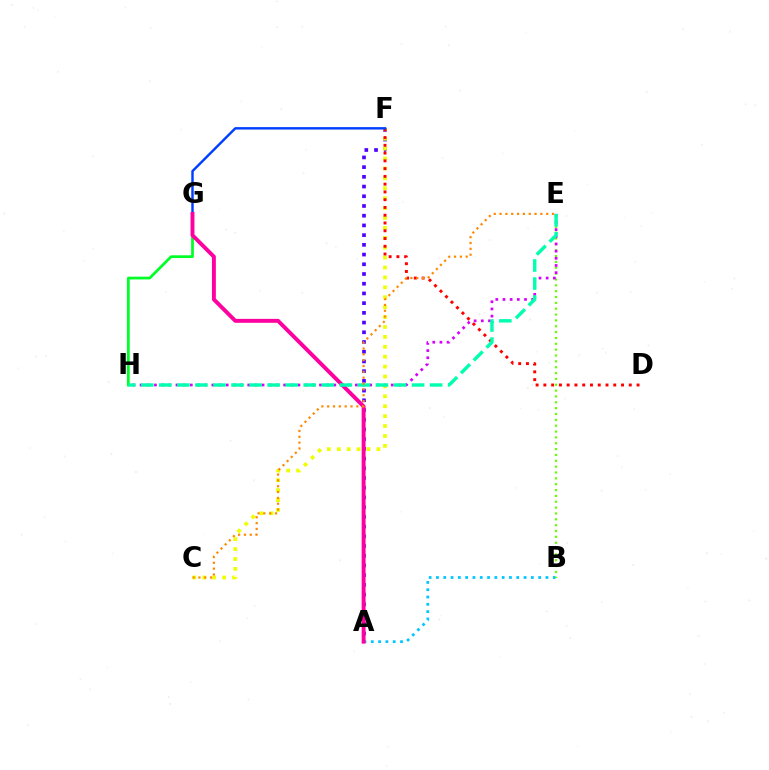{('A', 'F'): [{'color': '#4f00ff', 'line_style': 'dotted', 'thickness': 2.64}], ('A', 'B'): [{'color': '#00c7ff', 'line_style': 'dotted', 'thickness': 1.98}], ('C', 'F'): [{'color': '#eeff00', 'line_style': 'dotted', 'thickness': 2.69}], ('D', 'F'): [{'color': '#ff0000', 'line_style': 'dotted', 'thickness': 2.11}], ('B', 'E'): [{'color': '#66ff00', 'line_style': 'dotted', 'thickness': 1.59}], ('F', 'G'): [{'color': '#003fff', 'line_style': 'solid', 'thickness': 1.75}], ('E', 'H'): [{'color': '#d600ff', 'line_style': 'dotted', 'thickness': 1.95}, {'color': '#00ffaf', 'line_style': 'dashed', 'thickness': 2.45}], ('G', 'H'): [{'color': '#00ff27', 'line_style': 'solid', 'thickness': 1.97}], ('A', 'G'): [{'color': '#ff00a0', 'line_style': 'solid', 'thickness': 2.82}], ('C', 'E'): [{'color': '#ff8800', 'line_style': 'dotted', 'thickness': 1.58}]}